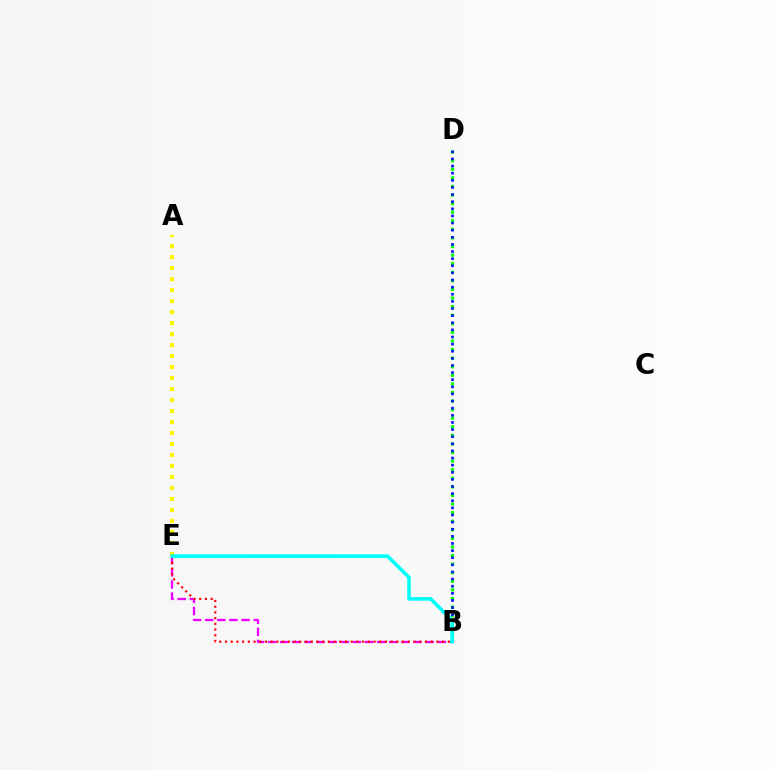{('B', 'E'): [{'color': '#ee00ff', 'line_style': 'dashed', 'thickness': 1.65}, {'color': '#ff0000', 'line_style': 'dotted', 'thickness': 1.55}, {'color': '#00fff6', 'line_style': 'solid', 'thickness': 2.58}], ('A', 'E'): [{'color': '#fcf500', 'line_style': 'dotted', 'thickness': 2.99}], ('B', 'D'): [{'color': '#08ff00', 'line_style': 'dotted', 'thickness': 2.33}, {'color': '#0010ff', 'line_style': 'dotted', 'thickness': 1.93}]}